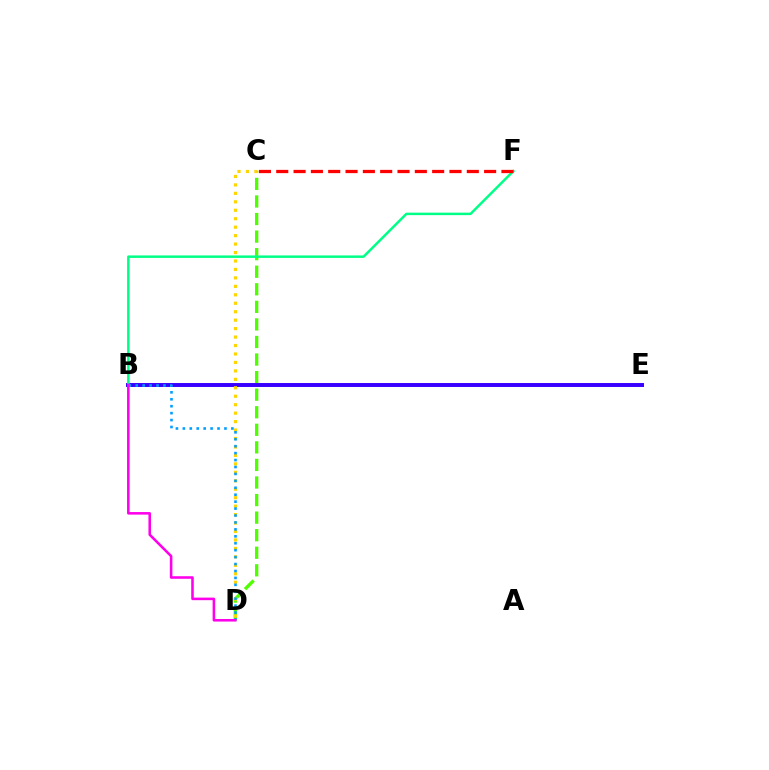{('C', 'D'): [{'color': '#4fff00', 'line_style': 'dashed', 'thickness': 2.39}, {'color': '#ffd500', 'line_style': 'dotted', 'thickness': 2.3}], ('B', 'E'): [{'color': '#3700ff', 'line_style': 'solid', 'thickness': 2.84}], ('B', 'F'): [{'color': '#00ff86', 'line_style': 'solid', 'thickness': 1.79}], ('C', 'F'): [{'color': '#ff0000', 'line_style': 'dashed', 'thickness': 2.35}], ('B', 'D'): [{'color': '#009eff', 'line_style': 'dotted', 'thickness': 1.88}, {'color': '#ff00ed', 'line_style': 'solid', 'thickness': 1.84}]}